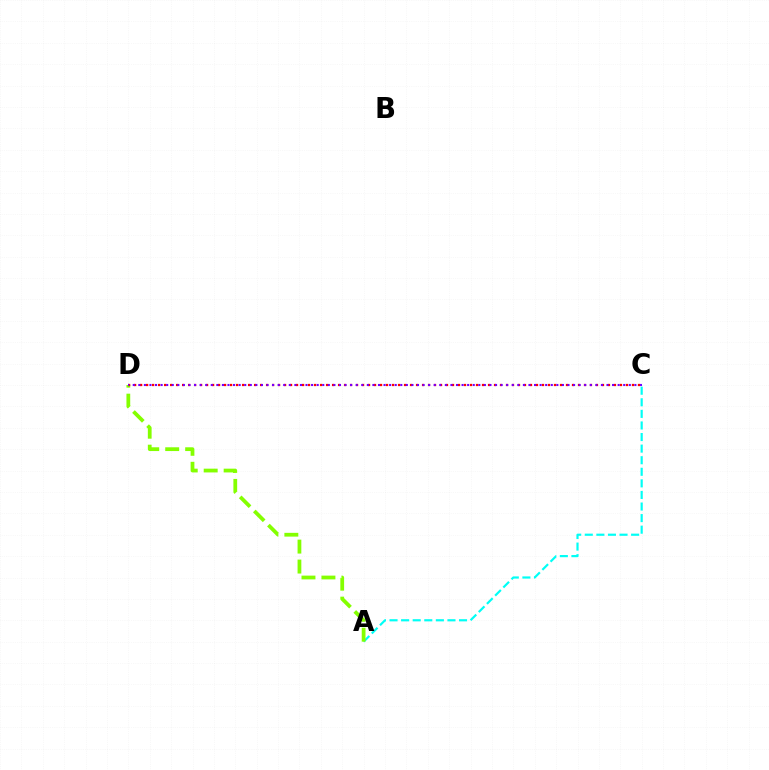{('A', 'C'): [{'color': '#00fff6', 'line_style': 'dashed', 'thickness': 1.57}], ('A', 'D'): [{'color': '#84ff00', 'line_style': 'dashed', 'thickness': 2.71}], ('C', 'D'): [{'color': '#ff0000', 'line_style': 'dotted', 'thickness': 1.63}, {'color': '#7200ff', 'line_style': 'dotted', 'thickness': 1.51}]}